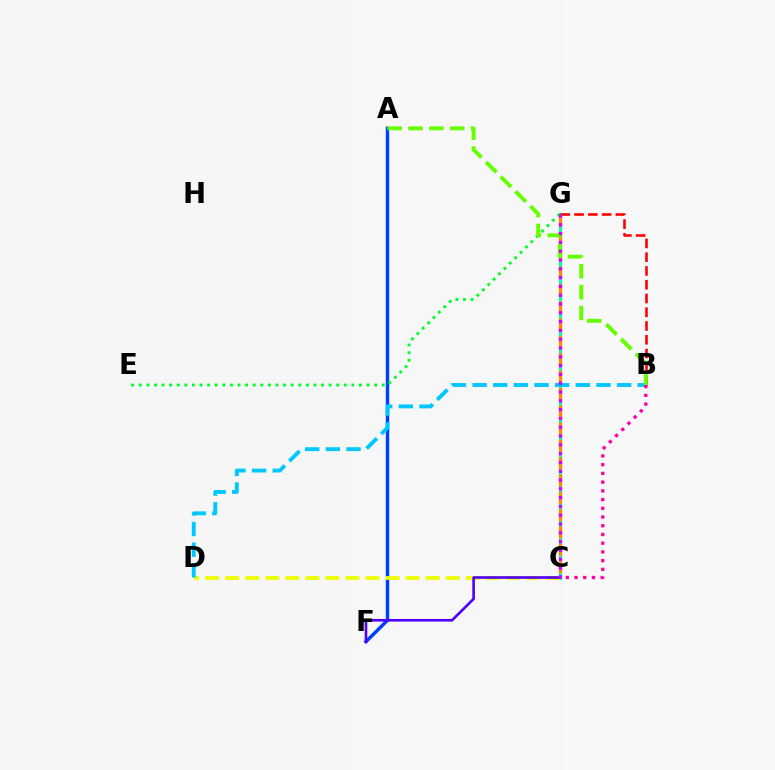{('A', 'F'): [{'color': '#003fff', 'line_style': 'solid', 'thickness': 2.46}], ('C', 'G'): [{'color': '#00ffaf', 'line_style': 'solid', 'thickness': 2.25}, {'color': '#ff8800', 'line_style': 'dashed', 'thickness': 2.35}, {'color': '#d600ff', 'line_style': 'dotted', 'thickness': 2.39}], ('C', 'D'): [{'color': '#eeff00', 'line_style': 'dashed', 'thickness': 2.72}], ('B', 'G'): [{'color': '#ff0000', 'line_style': 'dashed', 'thickness': 1.87}], ('B', 'D'): [{'color': '#00c7ff', 'line_style': 'dashed', 'thickness': 2.8}], ('E', 'G'): [{'color': '#00ff27', 'line_style': 'dotted', 'thickness': 2.06}], ('A', 'B'): [{'color': '#66ff00', 'line_style': 'dashed', 'thickness': 2.83}], ('C', 'F'): [{'color': '#4f00ff', 'line_style': 'solid', 'thickness': 1.89}], ('B', 'C'): [{'color': '#ff00a0', 'line_style': 'dotted', 'thickness': 2.37}]}